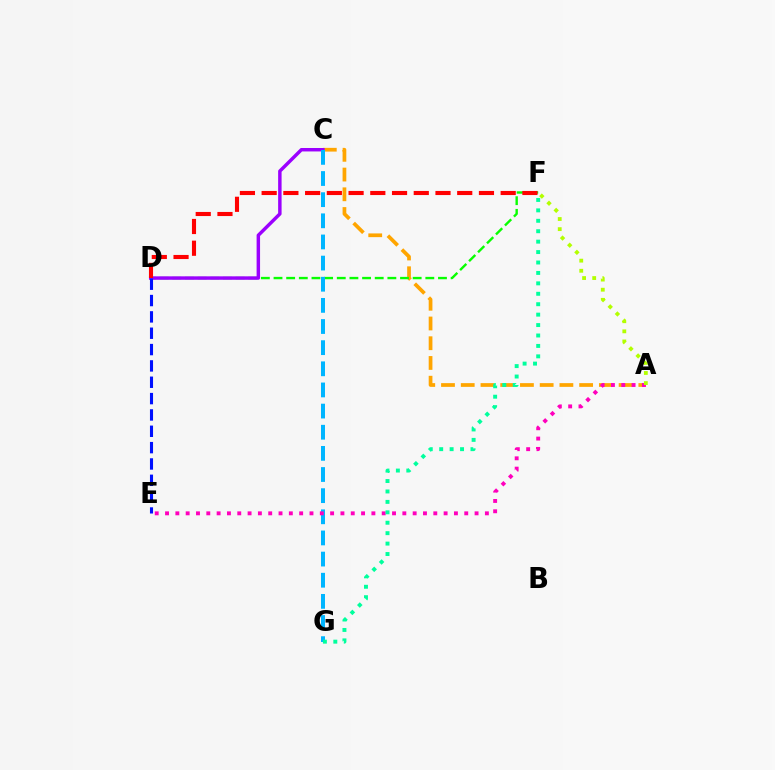{('A', 'C'): [{'color': '#ffa500', 'line_style': 'dashed', 'thickness': 2.68}], ('D', 'F'): [{'color': '#08ff00', 'line_style': 'dashed', 'thickness': 1.72}, {'color': '#ff0000', 'line_style': 'dashed', 'thickness': 2.95}], ('C', 'D'): [{'color': '#9b00ff', 'line_style': 'solid', 'thickness': 2.48}], ('C', 'G'): [{'color': '#00b5ff', 'line_style': 'dashed', 'thickness': 2.87}], ('D', 'E'): [{'color': '#0010ff', 'line_style': 'dashed', 'thickness': 2.22}], ('A', 'E'): [{'color': '#ff00bd', 'line_style': 'dotted', 'thickness': 2.8}], ('F', 'G'): [{'color': '#00ff9d', 'line_style': 'dotted', 'thickness': 2.83}], ('A', 'F'): [{'color': '#b3ff00', 'line_style': 'dotted', 'thickness': 2.75}]}